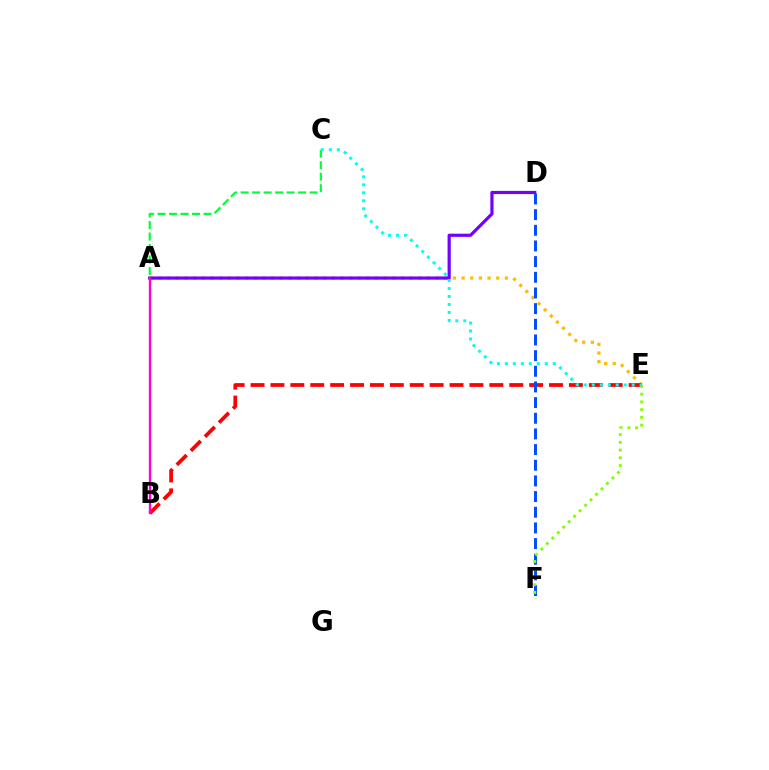{('A', 'E'): [{'color': '#ffbd00', 'line_style': 'dotted', 'thickness': 2.35}], ('A', 'D'): [{'color': '#7200ff', 'line_style': 'solid', 'thickness': 2.29}], ('B', 'E'): [{'color': '#ff0000', 'line_style': 'dashed', 'thickness': 2.7}], ('D', 'F'): [{'color': '#004bff', 'line_style': 'dashed', 'thickness': 2.13}], ('A', 'B'): [{'color': '#ff00cf', 'line_style': 'solid', 'thickness': 1.69}], ('E', 'F'): [{'color': '#84ff00', 'line_style': 'dotted', 'thickness': 2.1}], ('A', 'C'): [{'color': '#00ff39', 'line_style': 'dashed', 'thickness': 1.56}], ('C', 'E'): [{'color': '#00fff6', 'line_style': 'dotted', 'thickness': 2.17}]}